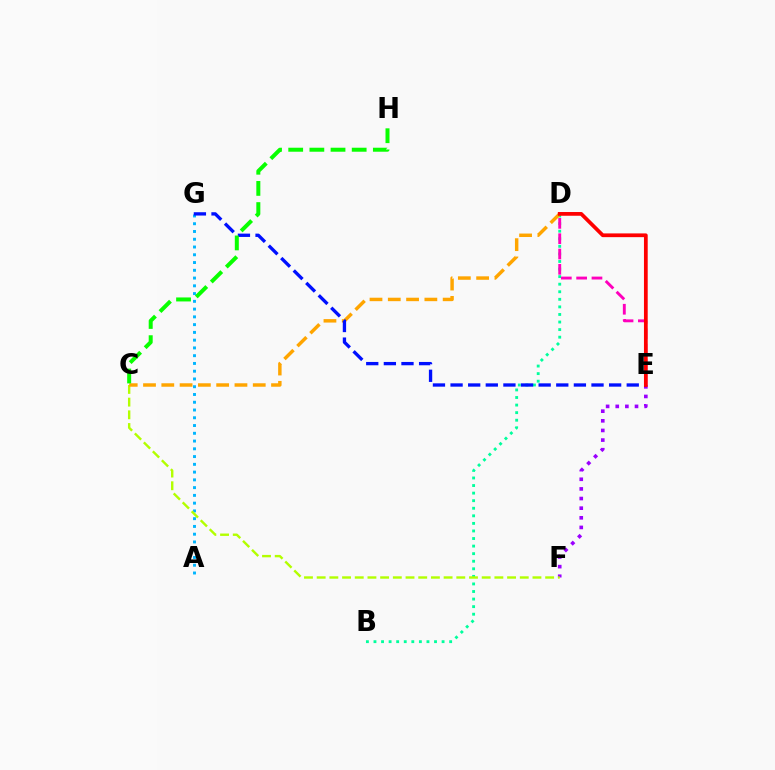{('A', 'G'): [{'color': '#00b5ff', 'line_style': 'dotted', 'thickness': 2.11}], ('B', 'D'): [{'color': '#00ff9d', 'line_style': 'dotted', 'thickness': 2.06}], ('E', 'F'): [{'color': '#9b00ff', 'line_style': 'dotted', 'thickness': 2.62}], ('C', 'F'): [{'color': '#b3ff00', 'line_style': 'dashed', 'thickness': 1.72}], ('C', 'D'): [{'color': '#ffa500', 'line_style': 'dashed', 'thickness': 2.48}], ('D', 'E'): [{'color': '#ff00bd', 'line_style': 'dashed', 'thickness': 2.08}, {'color': '#ff0000', 'line_style': 'solid', 'thickness': 2.69}], ('E', 'G'): [{'color': '#0010ff', 'line_style': 'dashed', 'thickness': 2.39}], ('C', 'H'): [{'color': '#08ff00', 'line_style': 'dashed', 'thickness': 2.87}]}